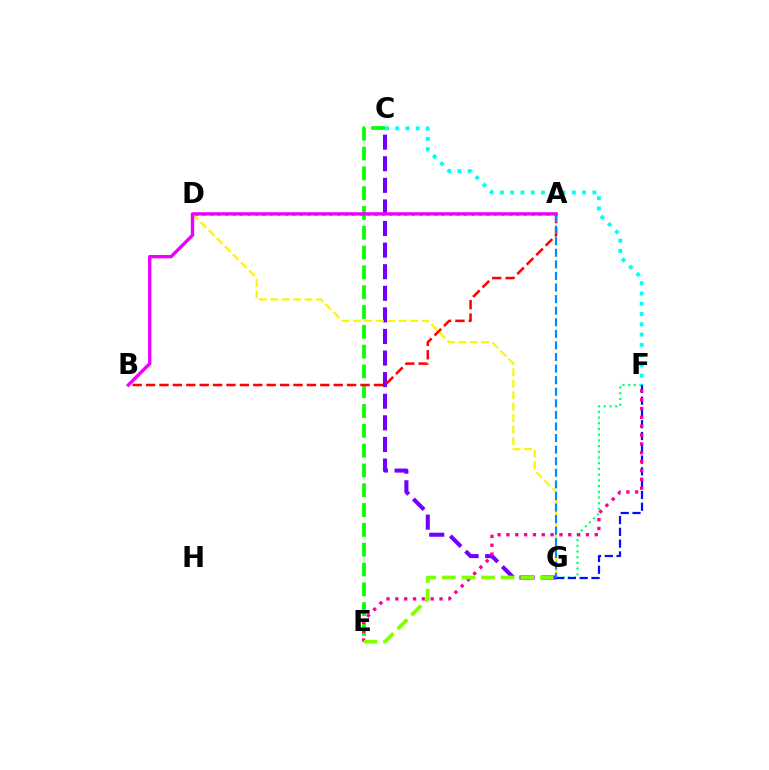{('F', 'G'): [{'color': '#00ff74', 'line_style': 'dotted', 'thickness': 1.55}, {'color': '#0010ff', 'line_style': 'dashed', 'thickness': 1.6}], ('C', 'G'): [{'color': '#7200ff', 'line_style': 'dashed', 'thickness': 2.93}], ('C', 'E'): [{'color': '#08ff00', 'line_style': 'dashed', 'thickness': 2.69}], ('A', 'B'): [{'color': '#ff0000', 'line_style': 'dashed', 'thickness': 1.82}, {'color': '#ee00ff', 'line_style': 'solid', 'thickness': 2.42}], ('E', 'F'): [{'color': '#ff0094', 'line_style': 'dotted', 'thickness': 2.4}], ('A', 'D'): [{'color': '#ff7c00', 'line_style': 'dotted', 'thickness': 2.03}], ('D', 'G'): [{'color': '#fcf500', 'line_style': 'dashed', 'thickness': 1.55}], ('A', 'G'): [{'color': '#008cff', 'line_style': 'dashed', 'thickness': 1.57}], ('E', 'G'): [{'color': '#84ff00', 'line_style': 'dashed', 'thickness': 2.66}], ('C', 'F'): [{'color': '#00fff6', 'line_style': 'dotted', 'thickness': 2.79}]}